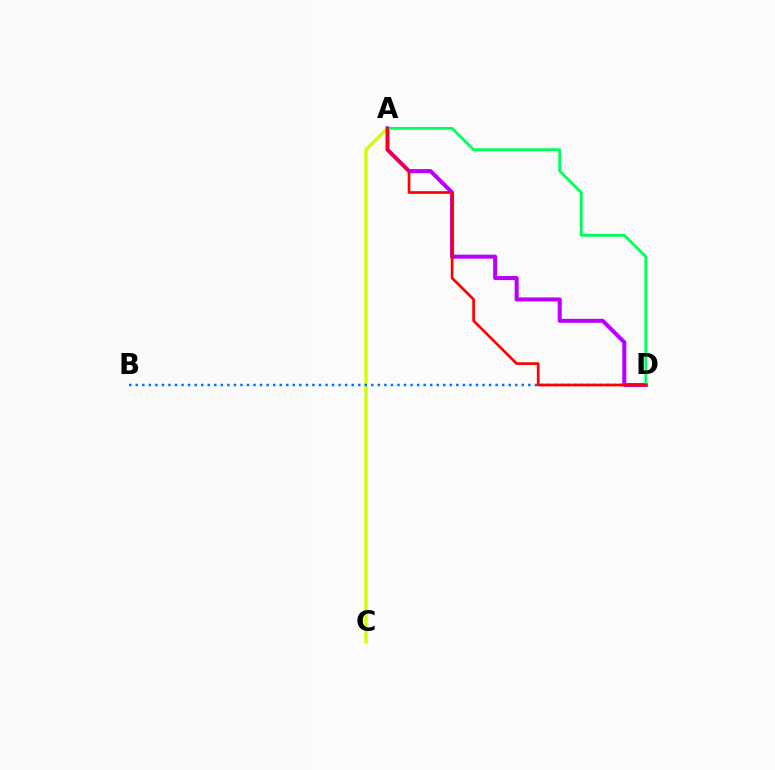{('A', 'C'): [{'color': '#d1ff00', 'line_style': 'solid', 'thickness': 2.42}], ('A', 'D'): [{'color': '#b900ff', 'line_style': 'solid', 'thickness': 2.91}, {'color': '#00ff5c', 'line_style': 'solid', 'thickness': 2.04}, {'color': '#ff0000', 'line_style': 'solid', 'thickness': 1.94}], ('B', 'D'): [{'color': '#0074ff', 'line_style': 'dotted', 'thickness': 1.78}]}